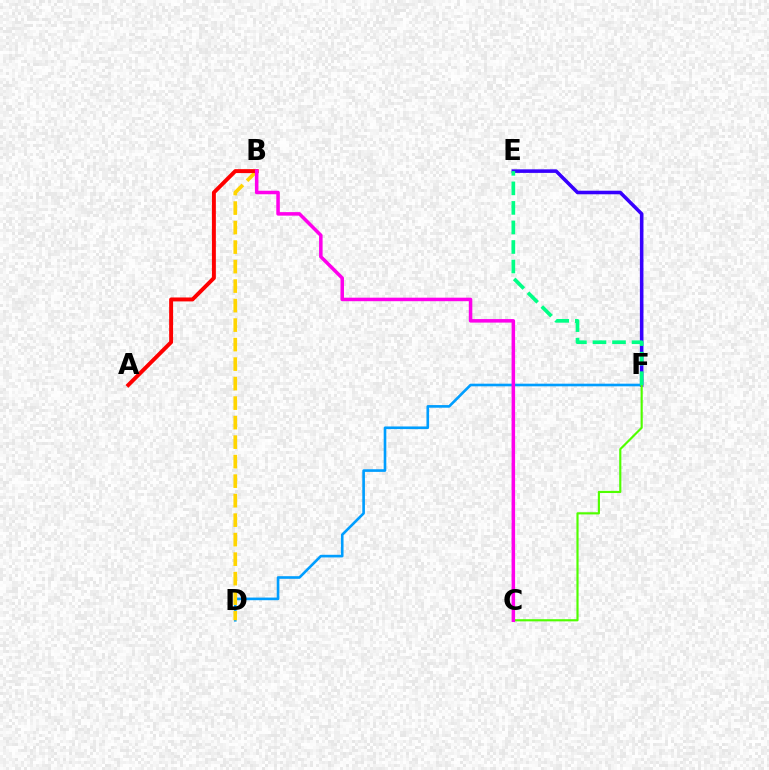{('E', 'F'): [{'color': '#3700ff', 'line_style': 'solid', 'thickness': 2.57}, {'color': '#00ff86', 'line_style': 'dashed', 'thickness': 2.65}], ('D', 'F'): [{'color': '#009eff', 'line_style': 'solid', 'thickness': 1.9}], ('C', 'F'): [{'color': '#4fff00', 'line_style': 'solid', 'thickness': 1.55}], ('B', 'D'): [{'color': '#ffd500', 'line_style': 'dashed', 'thickness': 2.65}], ('A', 'B'): [{'color': '#ff0000', 'line_style': 'solid', 'thickness': 2.83}], ('B', 'C'): [{'color': '#ff00ed', 'line_style': 'solid', 'thickness': 2.53}]}